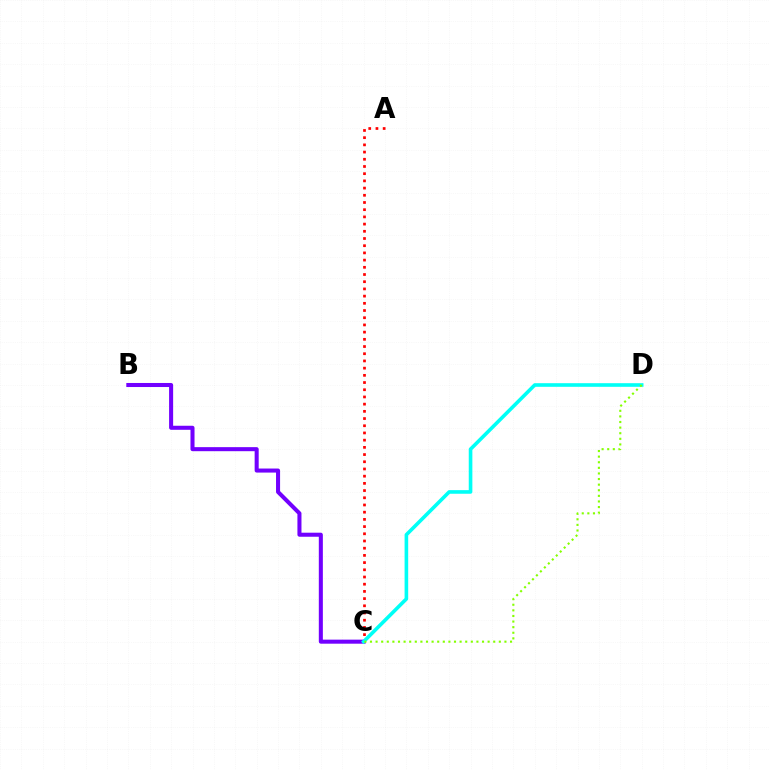{('B', 'C'): [{'color': '#7200ff', 'line_style': 'solid', 'thickness': 2.91}], ('A', 'C'): [{'color': '#ff0000', 'line_style': 'dotted', 'thickness': 1.96}], ('C', 'D'): [{'color': '#00fff6', 'line_style': 'solid', 'thickness': 2.6}, {'color': '#84ff00', 'line_style': 'dotted', 'thickness': 1.52}]}